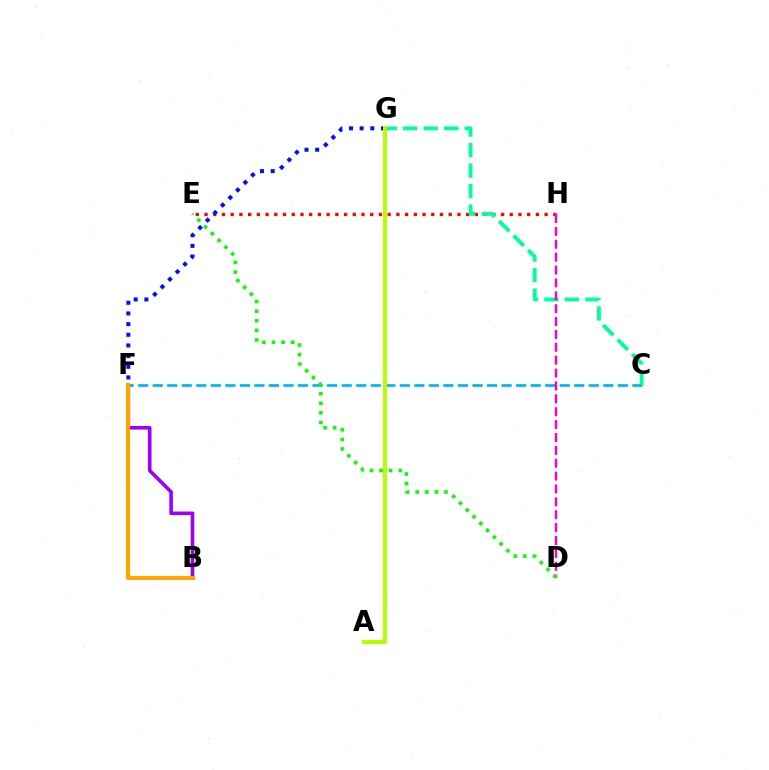{('E', 'H'): [{'color': '#ff0000', 'line_style': 'dotted', 'thickness': 2.37}], ('C', 'F'): [{'color': '#00b5ff', 'line_style': 'dashed', 'thickness': 1.97}], ('B', 'F'): [{'color': '#9b00ff', 'line_style': 'solid', 'thickness': 2.6}, {'color': '#ffa500', 'line_style': 'solid', 'thickness': 2.96}], ('C', 'G'): [{'color': '#00ff9d', 'line_style': 'dashed', 'thickness': 2.79}], ('D', 'H'): [{'color': '#ff00bd', 'line_style': 'dashed', 'thickness': 1.75}], ('F', 'G'): [{'color': '#0010ff', 'line_style': 'dotted', 'thickness': 2.9}], ('A', 'G'): [{'color': '#b3ff00', 'line_style': 'solid', 'thickness': 2.89}], ('D', 'E'): [{'color': '#08ff00', 'line_style': 'dotted', 'thickness': 2.6}]}